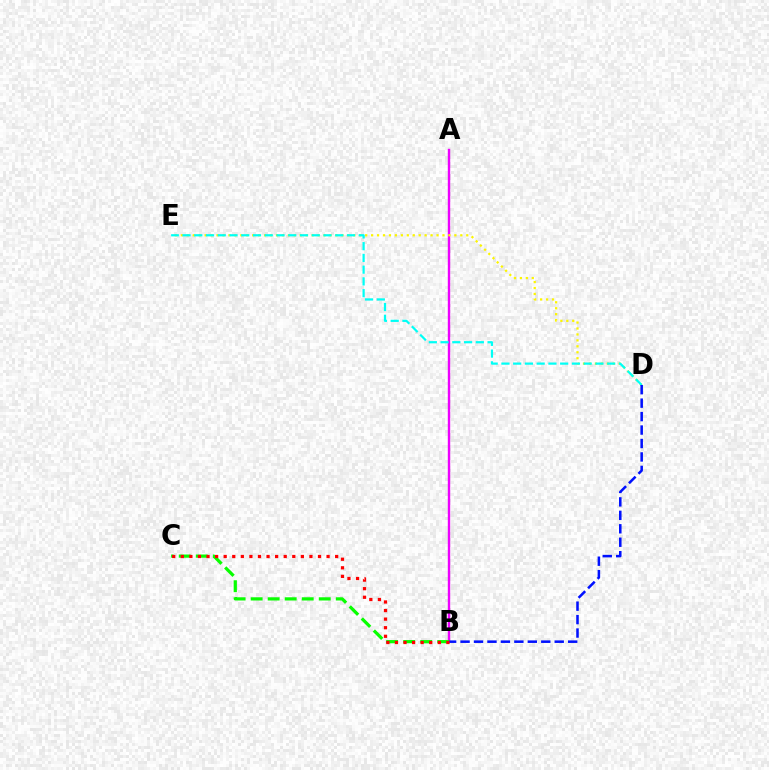{('A', 'B'): [{'color': '#ee00ff', 'line_style': 'solid', 'thickness': 1.73}], ('B', 'C'): [{'color': '#08ff00', 'line_style': 'dashed', 'thickness': 2.31}, {'color': '#ff0000', 'line_style': 'dotted', 'thickness': 2.33}], ('D', 'E'): [{'color': '#fcf500', 'line_style': 'dotted', 'thickness': 1.62}, {'color': '#00fff6', 'line_style': 'dashed', 'thickness': 1.6}], ('B', 'D'): [{'color': '#0010ff', 'line_style': 'dashed', 'thickness': 1.83}]}